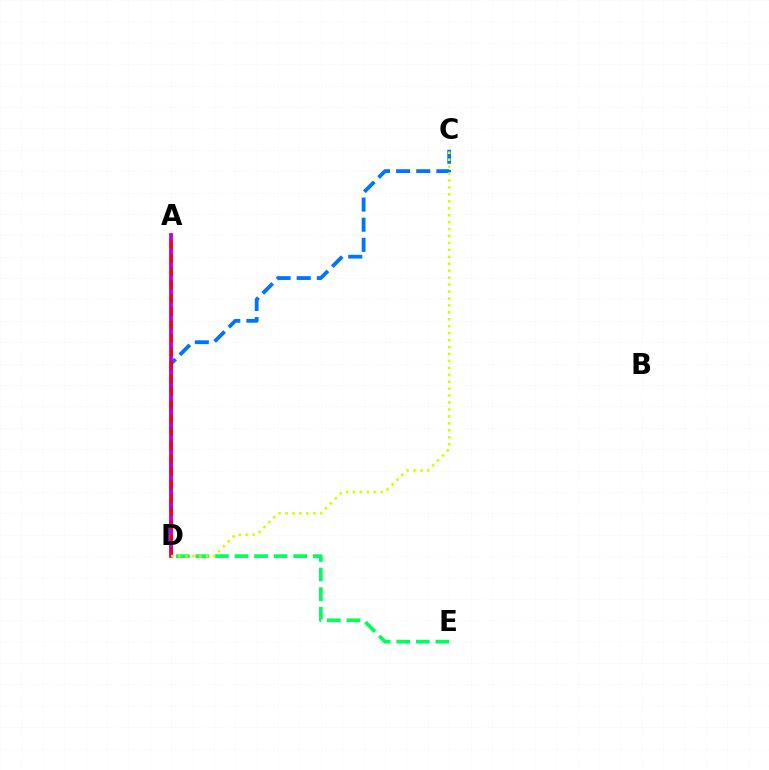{('C', 'D'): [{'color': '#0074ff', 'line_style': 'dashed', 'thickness': 2.74}, {'color': '#d1ff00', 'line_style': 'dotted', 'thickness': 1.88}], ('D', 'E'): [{'color': '#00ff5c', 'line_style': 'dashed', 'thickness': 2.66}], ('A', 'D'): [{'color': '#b900ff', 'line_style': 'solid', 'thickness': 2.75}, {'color': '#ff0000', 'line_style': 'dashed', 'thickness': 1.81}]}